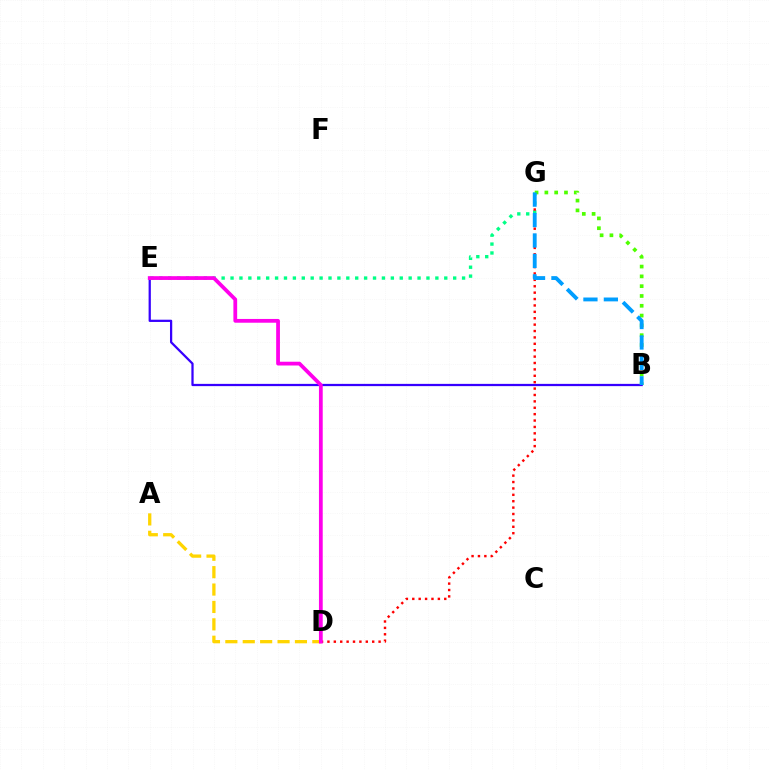{('B', 'E'): [{'color': '#3700ff', 'line_style': 'solid', 'thickness': 1.62}], ('E', 'G'): [{'color': '#00ff86', 'line_style': 'dotted', 'thickness': 2.42}], ('A', 'D'): [{'color': '#ffd500', 'line_style': 'dashed', 'thickness': 2.36}], ('B', 'G'): [{'color': '#4fff00', 'line_style': 'dotted', 'thickness': 2.66}, {'color': '#009eff', 'line_style': 'dashed', 'thickness': 2.78}], ('D', 'G'): [{'color': '#ff0000', 'line_style': 'dotted', 'thickness': 1.74}], ('D', 'E'): [{'color': '#ff00ed', 'line_style': 'solid', 'thickness': 2.71}]}